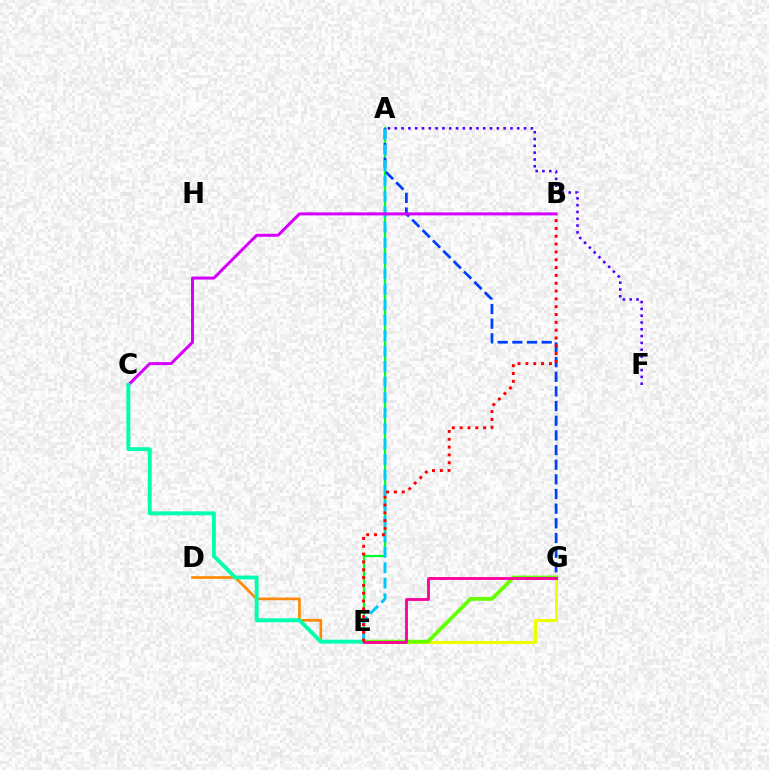{('A', 'E'): [{'color': '#00ff27', 'line_style': 'solid', 'thickness': 1.6}, {'color': '#00c7ff', 'line_style': 'dashed', 'thickness': 2.1}], ('A', 'G'): [{'color': '#003fff', 'line_style': 'dashed', 'thickness': 1.99}], ('E', 'G'): [{'color': '#eeff00', 'line_style': 'solid', 'thickness': 2.17}, {'color': '#66ff00', 'line_style': 'solid', 'thickness': 2.74}, {'color': '#ff00a0', 'line_style': 'solid', 'thickness': 2.07}], ('D', 'E'): [{'color': '#ff8800', 'line_style': 'solid', 'thickness': 1.91}], ('B', 'C'): [{'color': '#d600ff', 'line_style': 'solid', 'thickness': 2.16}], ('C', 'E'): [{'color': '#00ffaf', 'line_style': 'solid', 'thickness': 2.81}], ('A', 'F'): [{'color': '#4f00ff', 'line_style': 'dotted', 'thickness': 1.85}], ('B', 'E'): [{'color': '#ff0000', 'line_style': 'dotted', 'thickness': 2.13}]}